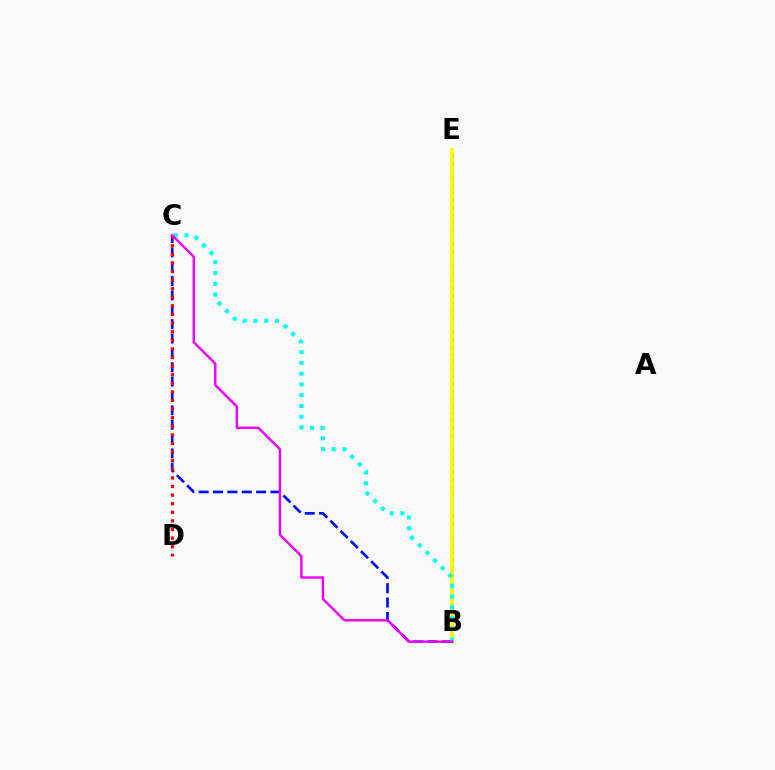{('B', 'E'): [{'color': '#08ff00', 'line_style': 'dotted', 'thickness': 2.0}, {'color': '#fcf500', 'line_style': 'solid', 'thickness': 2.59}], ('B', 'C'): [{'color': '#0010ff', 'line_style': 'dashed', 'thickness': 1.95}, {'color': '#00fff6', 'line_style': 'dotted', 'thickness': 2.93}, {'color': '#ee00ff', 'line_style': 'solid', 'thickness': 1.74}], ('C', 'D'): [{'color': '#ff0000', 'line_style': 'dotted', 'thickness': 2.34}]}